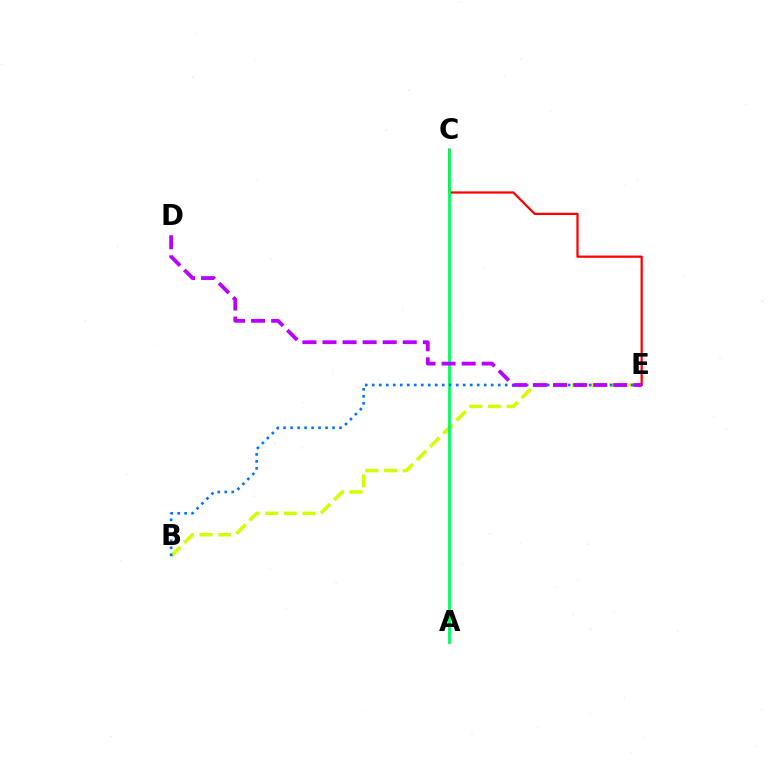{('B', 'E'): [{'color': '#d1ff00', 'line_style': 'dashed', 'thickness': 2.53}, {'color': '#0074ff', 'line_style': 'dotted', 'thickness': 1.9}], ('C', 'E'): [{'color': '#ff0000', 'line_style': 'solid', 'thickness': 1.62}], ('A', 'C'): [{'color': '#00ff5c', 'line_style': 'solid', 'thickness': 2.03}], ('D', 'E'): [{'color': '#b900ff', 'line_style': 'dashed', 'thickness': 2.73}]}